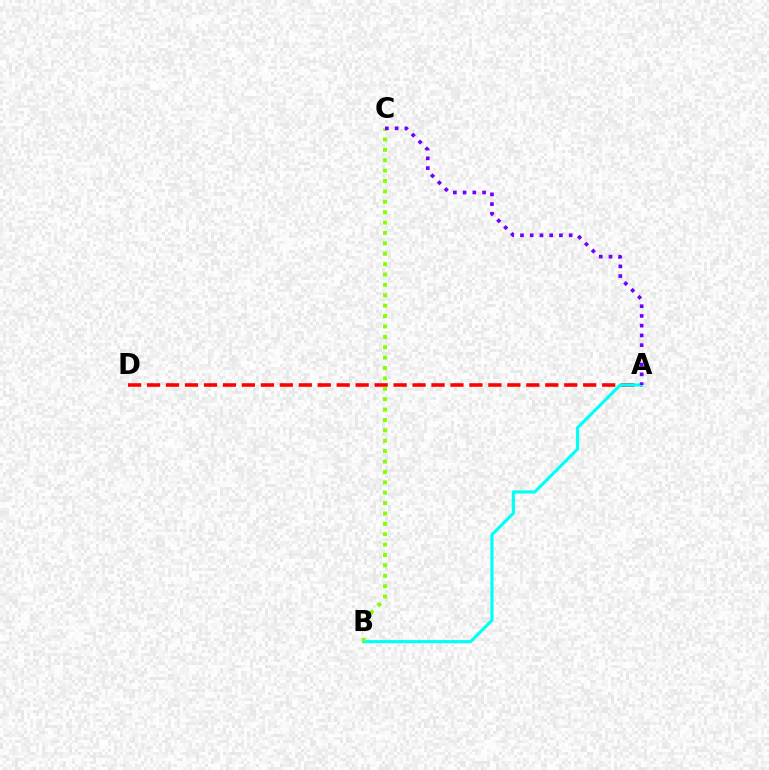{('A', 'D'): [{'color': '#ff0000', 'line_style': 'dashed', 'thickness': 2.58}], ('A', 'B'): [{'color': '#00fff6', 'line_style': 'solid', 'thickness': 2.27}], ('B', 'C'): [{'color': '#84ff00', 'line_style': 'dotted', 'thickness': 2.82}], ('A', 'C'): [{'color': '#7200ff', 'line_style': 'dotted', 'thickness': 2.65}]}